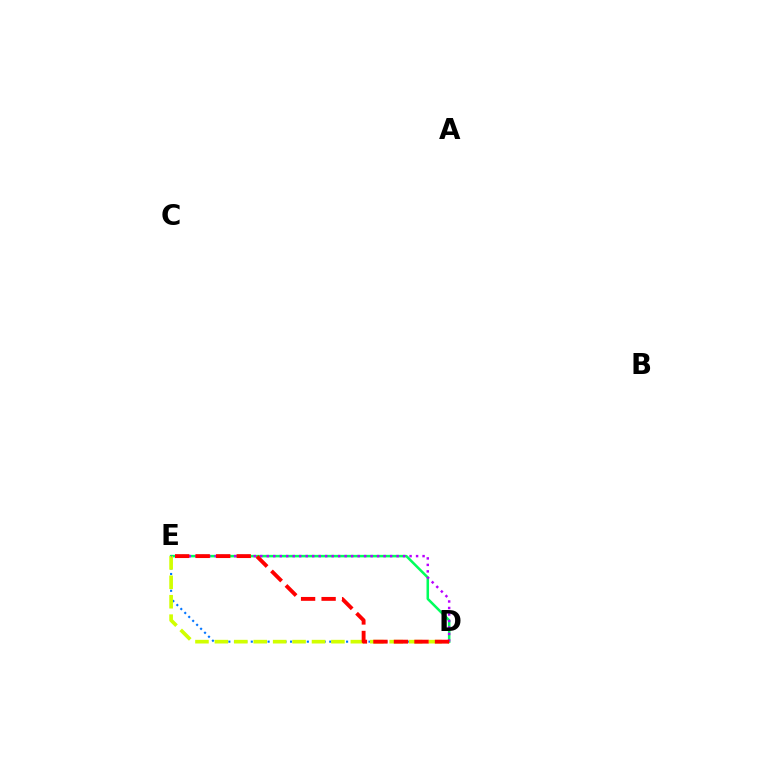{('D', 'E'): [{'color': '#00ff5c', 'line_style': 'solid', 'thickness': 1.82}, {'color': '#0074ff', 'line_style': 'dotted', 'thickness': 1.52}, {'color': '#d1ff00', 'line_style': 'dashed', 'thickness': 2.64}, {'color': '#b900ff', 'line_style': 'dotted', 'thickness': 1.76}, {'color': '#ff0000', 'line_style': 'dashed', 'thickness': 2.79}]}